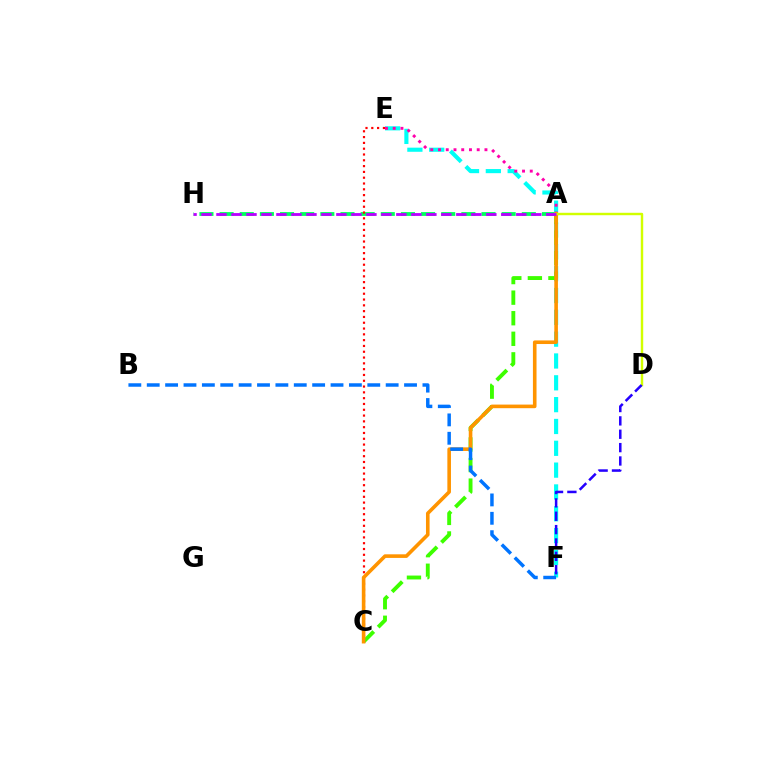{('A', 'H'): [{'color': '#00ff5c', 'line_style': 'dashed', 'thickness': 2.74}, {'color': '#b900ff', 'line_style': 'dashed', 'thickness': 2.04}], ('C', 'E'): [{'color': '#ff0000', 'line_style': 'dotted', 'thickness': 1.58}], ('E', 'F'): [{'color': '#00fff6', 'line_style': 'dashed', 'thickness': 2.97}], ('A', 'C'): [{'color': '#3dff00', 'line_style': 'dashed', 'thickness': 2.79}, {'color': '#ff9400', 'line_style': 'solid', 'thickness': 2.59}], ('A', 'E'): [{'color': '#ff00ac', 'line_style': 'dotted', 'thickness': 2.1}], ('B', 'F'): [{'color': '#0074ff', 'line_style': 'dashed', 'thickness': 2.5}], ('A', 'D'): [{'color': '#d1ff00', 'line_style': 'solid', 'thickness': 1.75}], ('D', 'F'): [{'color': '#2500ff', 'line_style': 'dashed', 'thickness': 1.82}]}